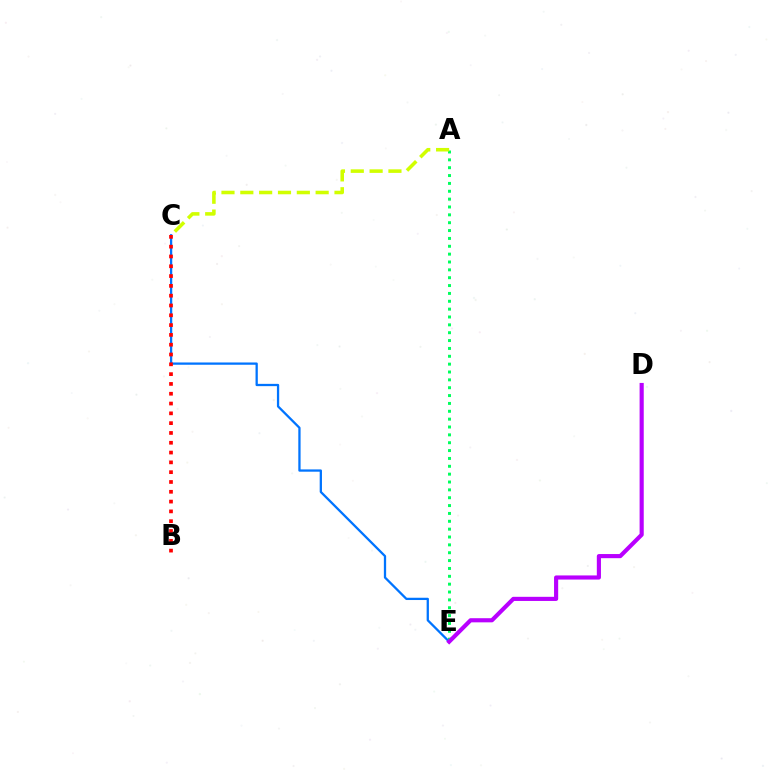{('C', 'E'): [{'color': '#0074ff', 'line_style': 'solid', 'thickness': 1.64}], ('B', 'C'): [{'color': '#ff0000', 'line_style': 'dotted', 'thickness': 2.66}], ('A', 'E'): [{'color': '#00ff5c', 'line_style': 'dotted', 'thickness': 2.13}], ('A', 'C'): [{'color': '#d1ff00', 'line_style': 'dashed', 'thickness': 2.56}], ('D', 'E'): [{'color': '#b900ff', 'line_style': 'solid', 'thickness': 2.98}]}